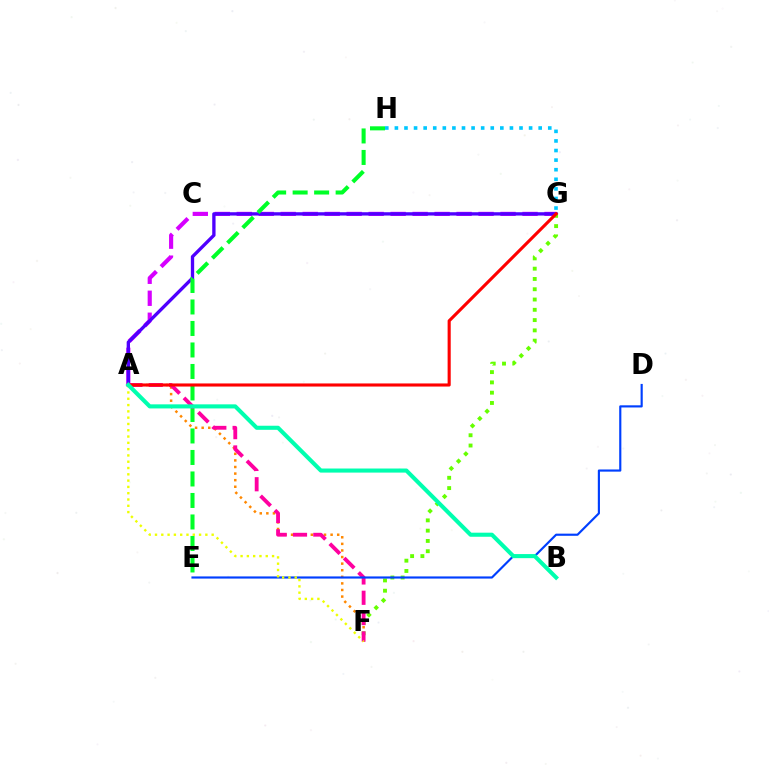{('A', 'F'): [{'color': '#ff8800', 'line_style': 'dotted', 'thickness': 1.79}, {'color': '#ff00a0', 'line_style': 'dashed', 'thickness': 2.76}, {'color': '#eeff00', 'line_style': 'dotted', 'thickness': 1.71}], ('A', 'G'): [{'color': '#d600ff', 'line_style': 'dashed', 'thickness': 2.99}, {'color': '#4f00ff', 'line_style': 'solid', 'thickness': 2.4}, {'color': '#ff0000', 'line_style': 'solid', 'thickness': 2.23}], ('E', 'H'): [{'color': '#00ff27', 'line_style': 'dashed', 'thickness': 2.92}], ('G', 'H'): [{'color': '#00c7ff', 'line_style': 'dotted', 'thickness': 2.6}], ('F', 'G'): [{'color': '#66ff00', 'line_style': 'dotted', 'thickness': 2.79}], ('D', 'E'): [{'color': '#003fff', 'line_style': 'solid', 'thickness': 1.55}], ('A', 'B'): [{'color': '#00ffaf', 'line_style': 'solid', 'thickness': 2.94}]}